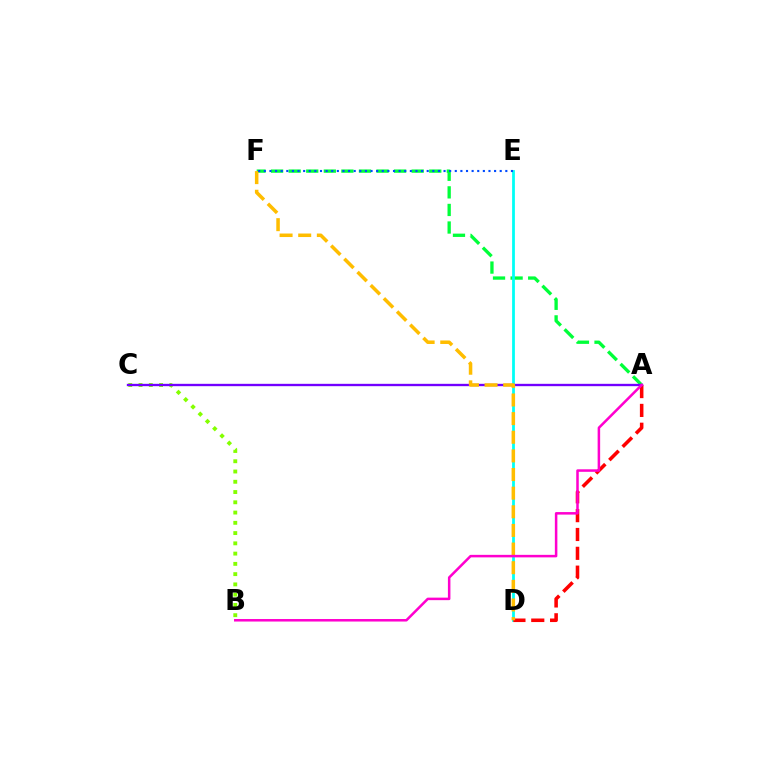{('A', 'F'): [{'color': '#00ff39', 'line_style': 'dashed', 'thickness': 2.39}], ('D', 'E'): [{'color': '#00fff6', 'line_style': 'solid', 'thickness': 2.0}], ('A', 'D'): [{'color': '#ff0000', 'line_style': 'dashed', 'thickness': 2.56}], ('B', 'C'): [{'color': '#84ff00', 'line_style': 'dotted', 'thickness': 2.79}], ('A', 'C'): [{'color': '#7200ff', 'line_style': 'solid', 'thickness': 1.69}], ('D', 'F'): [{'color': '#ffbd00', 'line_style': 'dashed', 'thickness': 2.53}], ('E', 'F'): [{'color': '#004bff', 'line_style': 'dotted', 'thickness': 1.53}], ('A', 'B'): [{'color': '#ff00cf', 'line_style': 'solid', 'thickness': 1.81}]}